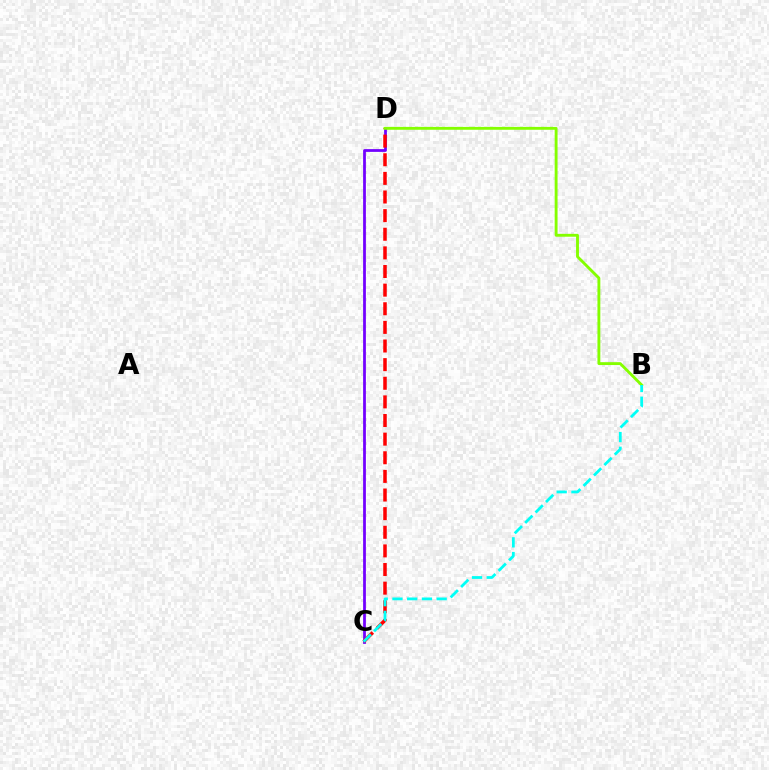{('C', 'D'): [{'color': '#7200ff', 'line_style': 'solid', 'thickness': 1.99}, {'color': '#ff0000', 'line_style': 'dashed', 'thickness': 2.53}], ('B', 'D'): [{'color': '#84ff00', 'line_style': 'solid', 'thickness': 2.07}], ('B', 'C'): [{'color': '#00fff6', 'line_style': 'dashed', 'thickness': 2.0}]}